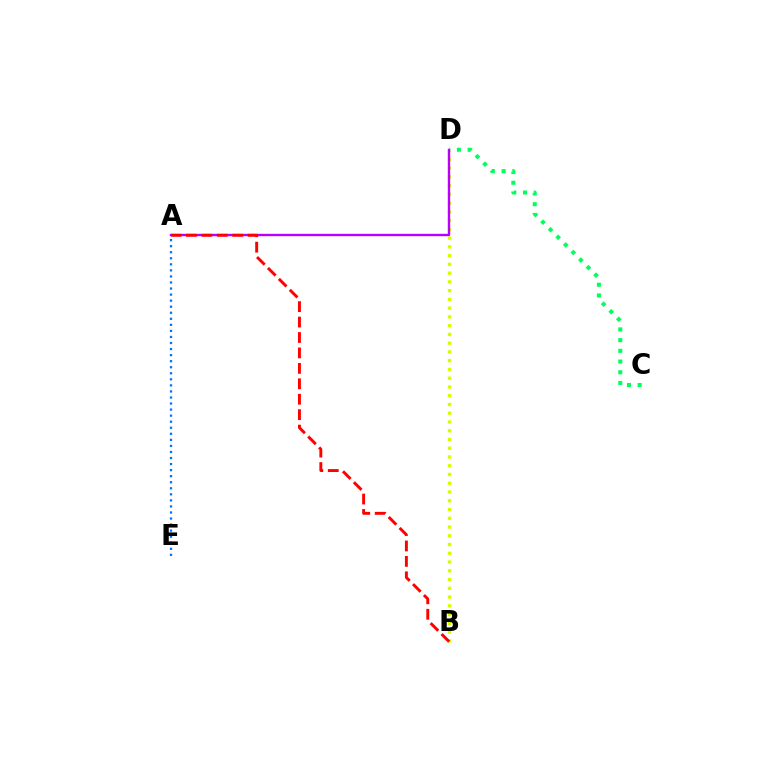{('B', 'D'): [{'color': '#d1ff00', 'line_style': 'dotted', 'thickness': 2.38}], ('C', 'D'): [{'color': '#00ff5c', 'line_style': 'dotted', 'thickness': 2.91}], ('A', 'D'): [{'color': '#b900ff', 'line_style': 'solid', 'thickness': 1.72}], ('A', 'E'): [{'color': '#0074ff', 'line_style': 'dotted', 'thickness': 1.64}], ('A', 'B'): [{'color': '#ff0000', 'line_style': 'dashed', 'thickness': 2.1}]}